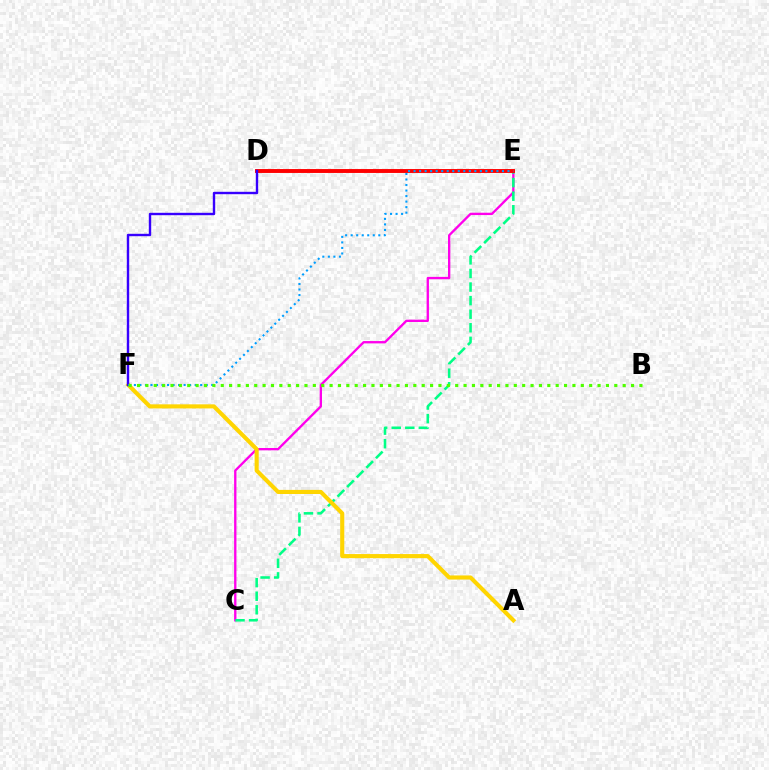{('C', 'E'): [{'color': '#ff00ed', 'line_style': 'solid', 'thickness': 1.68}, {'color': '#00ff86', 'line_style': 'dashed', 'thickness': 1.84}], ('D', 'E'): [{'color': '#ff0000', 'line_style': 'solid', 'thickness': 2.81}], ('A', 'F'): [{'color': '#ffd500', 'line_style': 'solid', 'thickness': 2.96}], ('D', 'F'): [{'color': '#3700ff', 'line_style': 'solid', 'thickness': 1.73}], ('E', 'F'): [{'color': '#009eff', 'line_style': 'dotted', 'thickness': 1.5}], ('B', 'F'): [{'color': '#4fff00', 'line_style': 'dotted', 'thickness': 2.28}]}